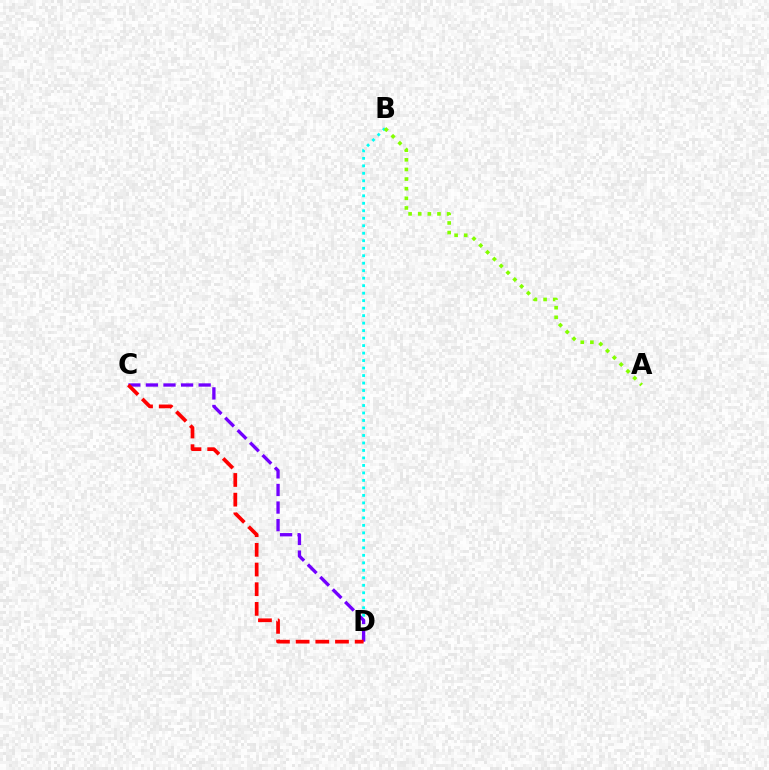{('B', 'D'): [{'color': '#00fff6', 'line_style': 'dotted', 'thickness': 2.04}], ('C', 'D'): [{'color': '#7200ff', 'line_style': 'dashed', 'thickness': 2.39}, {'color': '#ff0000', 'line_style': 'dashed', 'thickness': 2.67}], ('A', 'B'): [{'color': '#84ff00', 'line_style': 'dotted', 'thickness': 2.62}]}